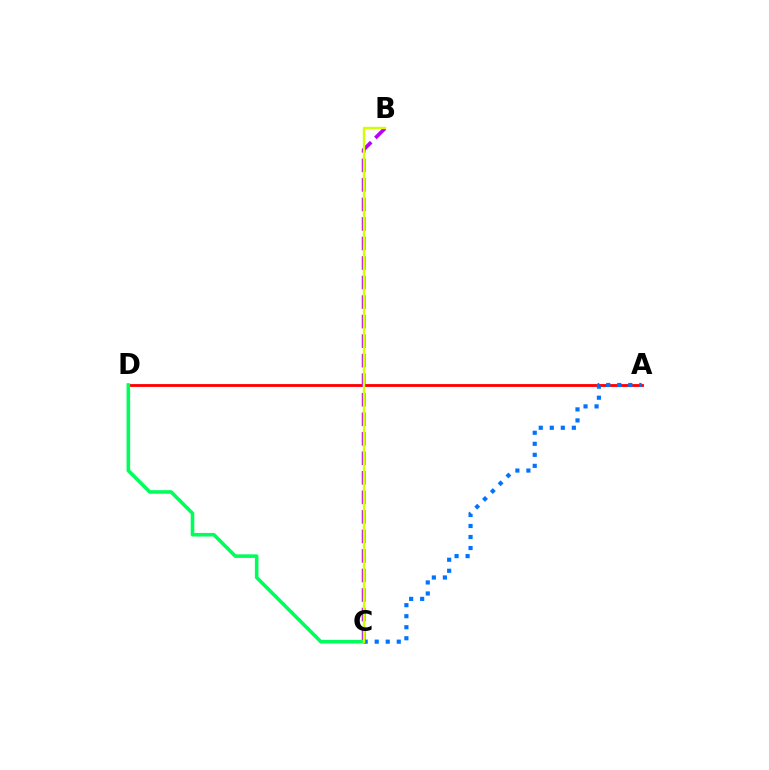{('A', 'D'): [{'color': '#ff0000', 'line_style': 'solid', 'thickness': 2.04}], ('B', 'C'): [{'color': '#b900ff', 'line_style': 'dashed', 'thickness': 2.65}, {'color': '#d1ff00', 'line_style': 'solid', 'thickness': 1.73}], ('C', 'D'): [{'color': '#00ff5c', 'line_style': 'solid', 'thickness': 2.59}], ('A', 'C'): [{'color': '#0074ff', 'line_style': 'dotted', 'thickness': 3.0}]}